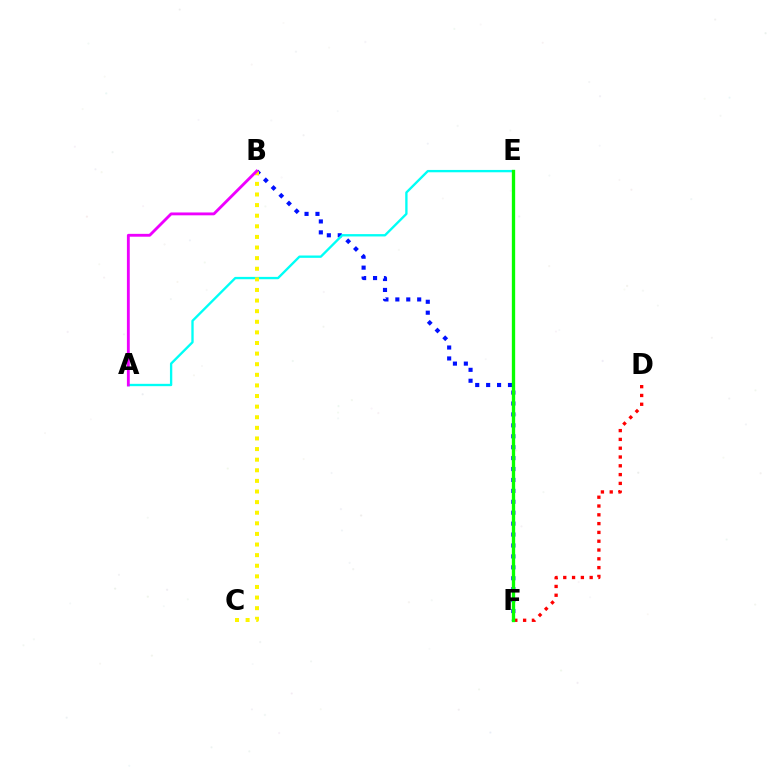{('B', 'F'): [{'color': '#0010ff', 'line_style': 'dotted', 'thickness': 2.97}], ('D', 'F'): [{'color': '#ff0000', 'line_style': 'dotted', 'thickness': 2.39}], ('A', 'E'): [{'color': '#00fff6', 'line_style': 'solid', 'thickness': 1.69}], ('B', 'C'): [{'color': '#fcf500', 'line_style': 'dotted', 'thickness': 2.88}], ('A', 'B'): [{'color': '#ee00ff', 'line_style': 'solid', 'thickness': 2.05}], ('E', 'F'): [{'color': '#08ff00', 'line_style': 'solid', 'thickness': 2.39}]}